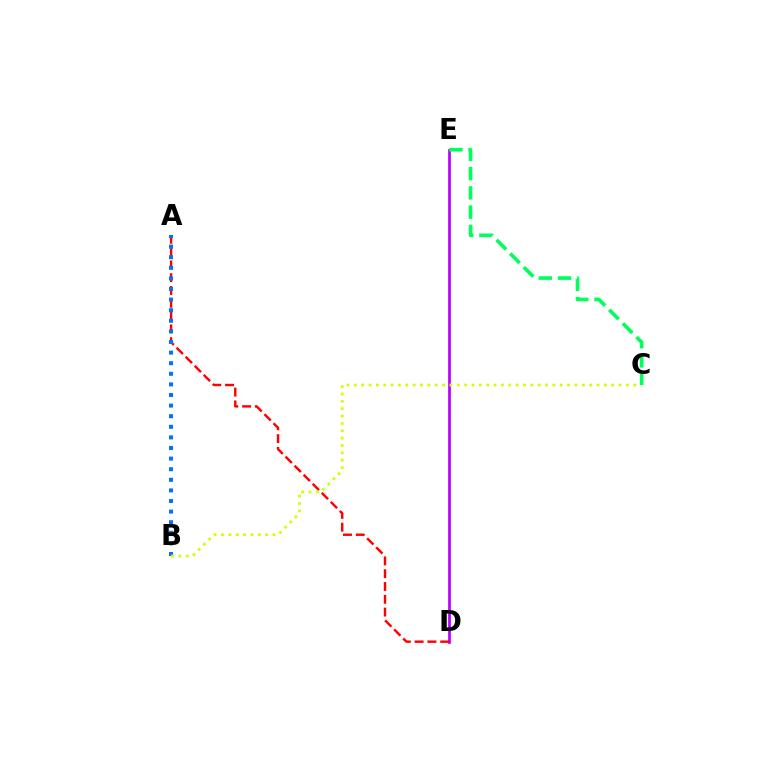{('D', 'E'): [{'color': '#b900ff', 'line_style': 'solid', 'thickness': 1.96}], ('A', 'D'): [{'color': '#ff0000', 'line_style': 'dashed', 'thickness': 1.74}], ('A', 'B'): [{'color': '#0074ff', 'line_style': 'dotted', 'thickness': 2.88}], ('B', 'C'): [{'color': '#d1ff00', 'line_style': 'dotted', 'thickness': 2.0}], ('C', 'E'): [{'color': '#00ff5c', 'line_style': 'dashed', 'thickness': 2.62}]}